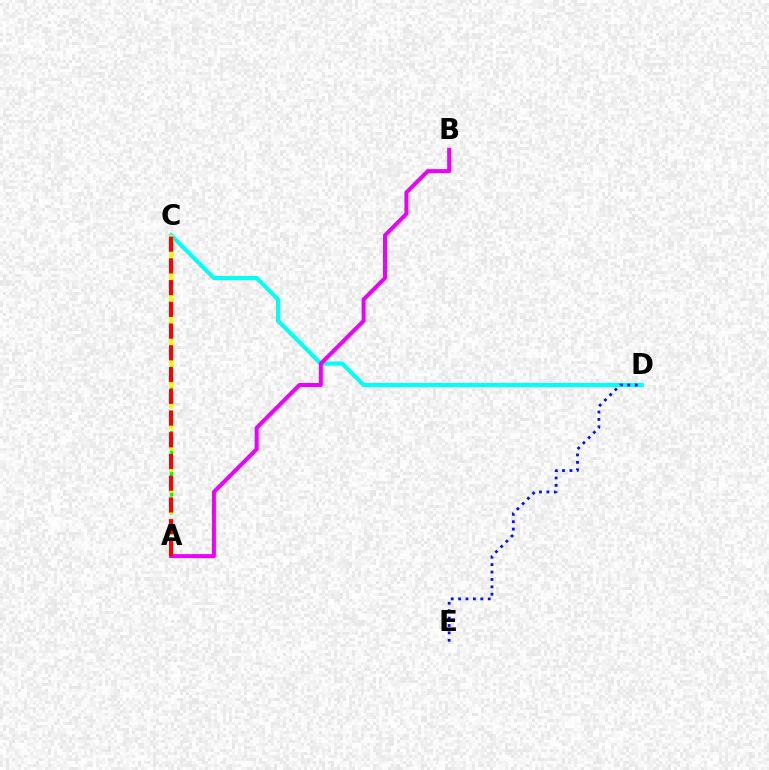{('A', 'C'): [{'color': '#08ff00', 'line_style': 'dashed', 'thickness': 2.41}, {'color': '#fcf500', 'line_style': 'dashed', 'thickness': 2.86}, {'color': '#ff0000', 'line_style': 'dashed', 'thickness': 2.95}], ('C', 'D'): [{'color': '#00fff6', 'line_style': 'solid', 'thickness': 2.97}], ('A', 'B'): [{'color': '#ee00ff', 'line_style': 'solid', 'thickness': 2.89}], ('D', 'E'): [{'color': '#0010ff', 'line_style': 'dotted', 'thickness': 2.01}]}